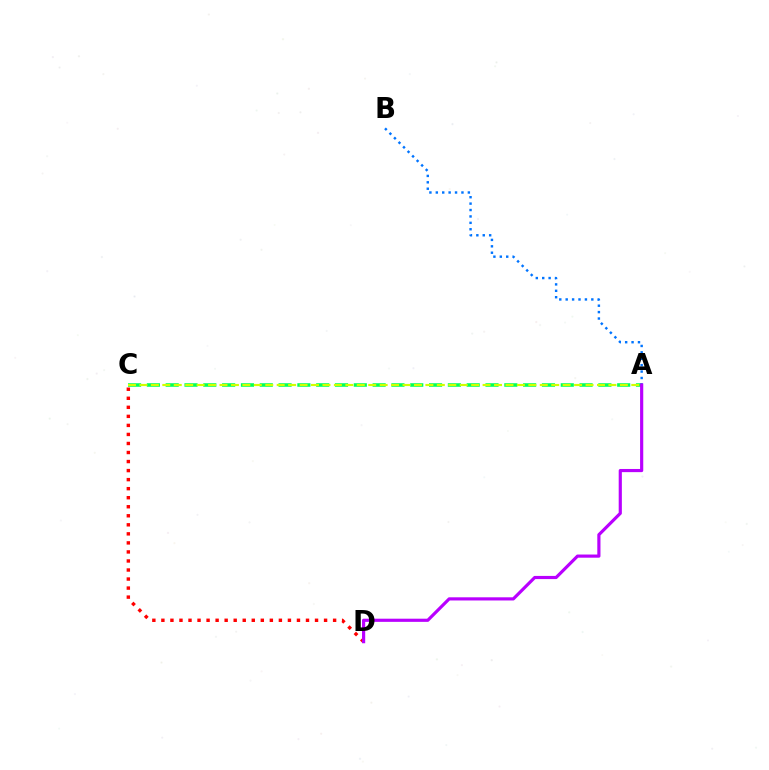{('C', 'D'): [{'color': '#ff0000', 'line_style': 'dotted', 'thickness': 2.46}], ('A', 'C'): [{'color': '#00ff5c', 'line_style': 'dashed', 'thickness': 2.56}, {'color': '#d1ff00', 'line_style': 'dashed', 'thickness': 1.55}], ('A', 'B'): [{'color': '#0074ff', 'line_style': 'dotted', 'thickness': 1.74}], ('A', 'D'): [{'color': '#b900ff', 'line_style': 'solid', 'thickness': 2.28}]}